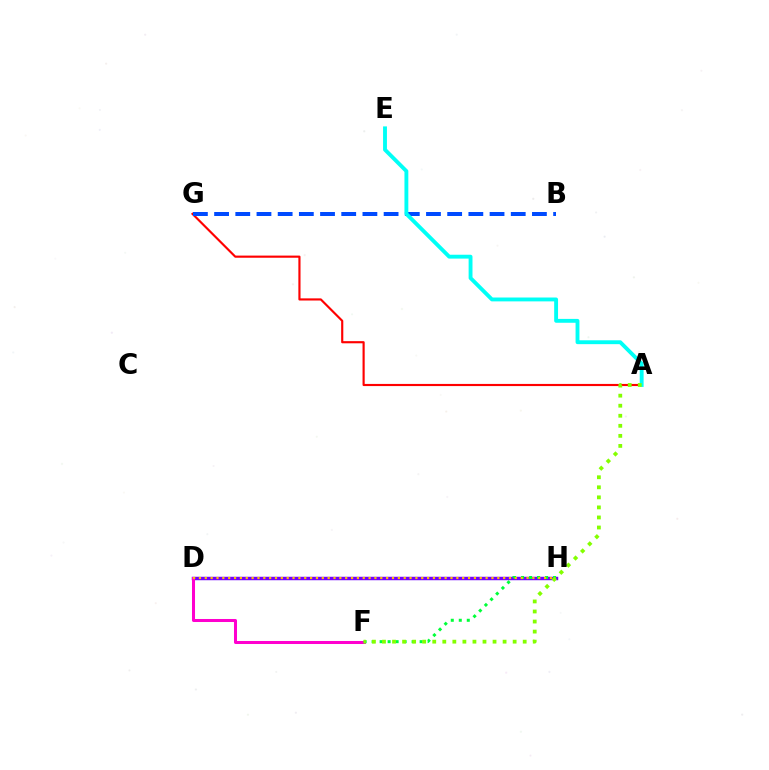{('A', 'G'): [{'color': '#ff0000', 'line_style': 'solid', 'thickness': 1.55}], ('B', 'G'): [{'color': '#004bff', 'line_style': 'dashed', 'thickness': 2.88}], ('D', 'H'): [{'color': '#7200ff', 'line_style': 'solid', 'thickness': 2.48}, {'color': '#ffbd00', 'line_style': 'dotted', 'thickness': 1.59}], ('A', 'E'): [{'color': '#00fff6', 'line_style': 'solid', 'thickness': 2.79}], ('D', 'F'): [{'color': '#ff00cf', 'line_style': 'solid', 'thickness': 2.18}], ('F', 'H'): [{'color': '#00ff39', 'line_style': 'dotted', 'thickness': 2.17}], ('A', 'F'): [{'color': '#84ff00', 'line_style': 'dotted', 'thickness': 2.73}]}